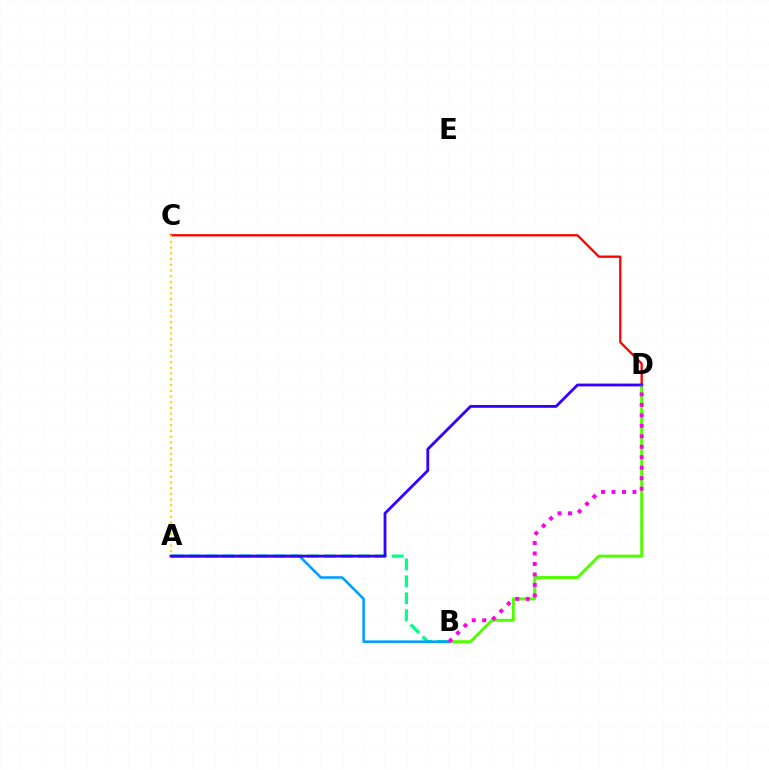{('A', 'B'): [{'color': '#00ff86', 'line_style': 'dashed', 'thickness': 2.3}, {'color': '#009eff', 'line_style': 'solid', 'thickness': 1.85}], ('B', 'D'): [{'color': '#4fff00', 'line_style': 'solid', 'thickness': 2.11}, {'color': '#ff00ed', 'line_style': 'dotted', 'thickness': 2.85}], ('C', 'D'): [{'color': '#ff0000', 'line_style': 'solid', 'thickness': 1.66}], ('A', 'C'): [{'color': '#ffd500', 'line_style': 'dotted', 'thickness': 1.56}], ('A', 'D'): [{'color': '#3700ff', 'line_style': 'solid', 'thickness': 2.04}]}